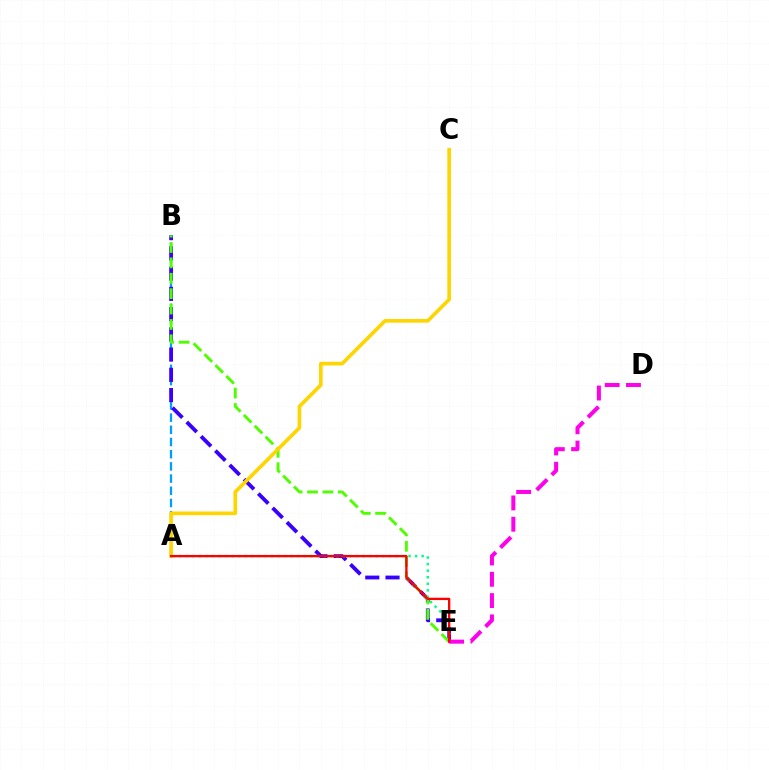{('A', 'B'): [{'color': '#009eff', 'line_style': 'dashed', 'thickness': 1.66}], ('B', 'E'): [{'color': '#3700ff', 'line_style': 'dashed', 'thickness': 2.75}, {'color': '#4fff00', 'line_style': 'dashed', 'thickness': 2.09}], ('A', 'E'): [{'color': '#00ff86', 'line_style': 'dotted', 'thickness': 1.78}, {'color': '#ff0000', 'line_style': 'solid', 'thickness': 1.68}], ('D', 'E'): [{'color': '#ff00ed', 'line_style': 'dashed', 'thickness': 2.89}], ('A', 'C'): [{'color': '#ffd500', 'line_style': 'solid', 'thickness': 2.62}]}